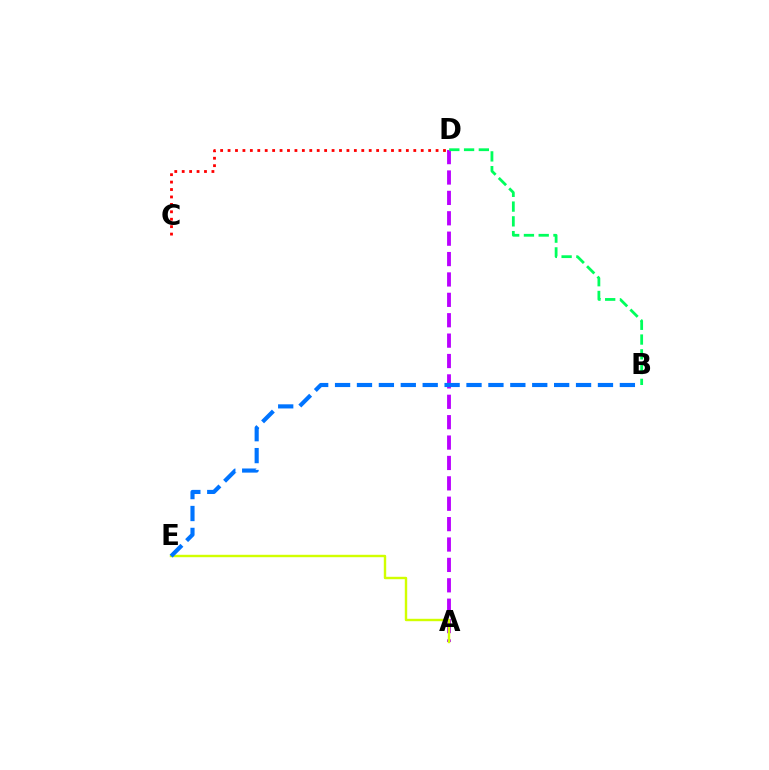{('A', 'D'): [{'color': '#b900ff', 'line_style': 'dashed', 'thickness': 2.77}], ('A', 'E'): [{'color': '#d1ff00', 'line_style': 'solid', 'thickness': 1.74}], ('C', 'D'): [{'color': '#ff0000', 'line_style': 'dotted', 'thickness': 2.02}], ('B', 'E'): [{'color': '#0074ff', 'line_style': 'dashed', 'thickness': 2.98}], ('B', 'D'): [{'color': '#00ff5c', 'line_style': 'dashed', 'thickness': 2.01}]}